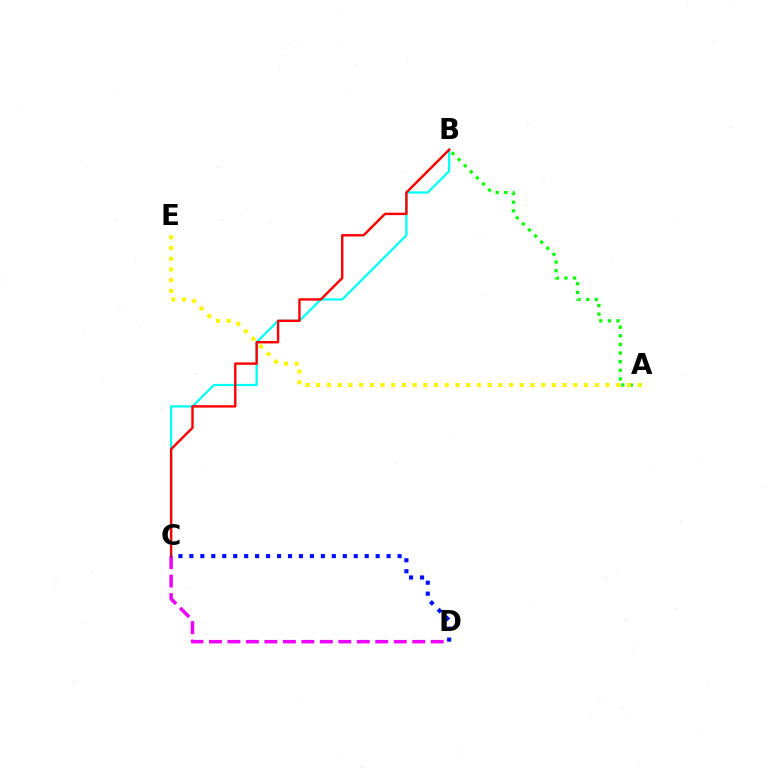{('A', 'B'): [{'color': '#08ff00', 'line_style': 'dotted', 'thickness': 2.34}], ('C', 'D'): [{'color': '#ee00ff', 'line_style': 'dashed', 'thickness': 2.51}, {'color': '#0010ff', 'line_style': 'dotted', 'thickness': 2.98}], ('B', 'C'): [{'color': '#00fff6', 'line_style': 'solid', 'thickness': 1.62}, {'color': '#ff0000', 'line_style': 'solid', 'thickness': 1.74}], ('A', 'E'): [{'color': '#fcf500', 'line_style': 'dotted', 'thickness': 2.91}]}